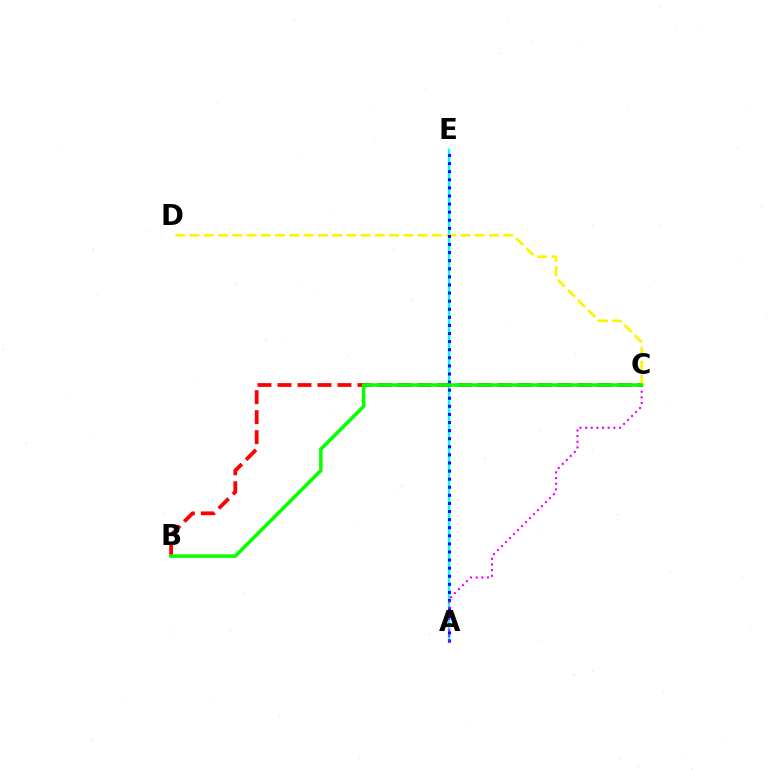{('A', 'E'): [{'color': '#00fff6', 'line_style': 'solid', 'thickness': 1.65}, {'color': '#0010ff', 'line_style': 'dotted', 'thickness': 2.2}], ('B', 'C'): [{'color': '#ff0000', 'line_style': 'dashed', 'thickness': 2.72}, {'color': '#08ff00', 'line_style': 'solid', 'thickness': 2.55}], ('C', 'D'): [{'color': '#fcf500', 'line_style': 'dashed', 'thickness': 1.94}], ('A', 'C'): [{'color': '#ee00ff', 'line_style': 'dotted', 'thickness': 1.53}]}